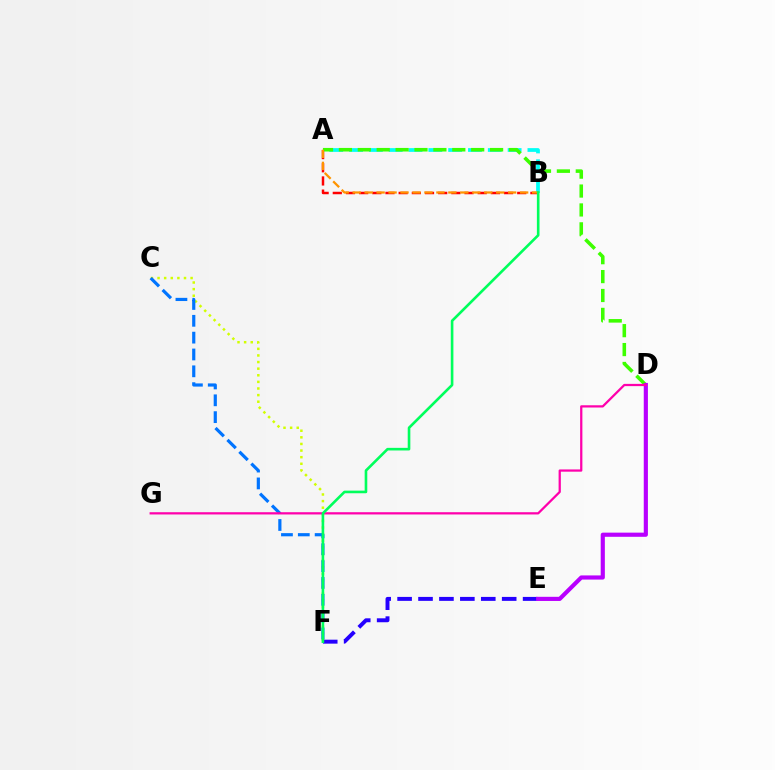{('A', 'B'): [{'color': '#ff0000', 'line_style': 'dashed', 'thickness': 1.79}, {'color': '#00fff6', 'line_style': 'dashed', 'thickness': 2.69}, {'color': '#ff9400', 'line_style': 'dashed', 'thickness': 1.62}], ('C', 'F'): [{'color': '#d1ff00', 'line_style': 'dotted', 'thickness': 1.8}, {'color': '#0074ff', 'line_style': 'dashed', 'thickness': 2.29}], ('E', 'F'): [{'color': '#2500ff', 'line_style': 'dashed', 'thickness': 2.84}], ('A', 'D'): [{'color': '#3dff00', 'line_style': 'dashed', 'thickness': 2.57}], ('D', 'E'): [{'color': '#b900ff', 'line_style': 'solid', 'thickness': 2.99}], ('D', 'G'): [{'color': '#ff00ac', 'line_style': 'solid', 'thickness': 1.62}], ('B', 'F'): [{'color': '#00ff5c', 'line_style': 'solid', 'thickness': 1.89}]}